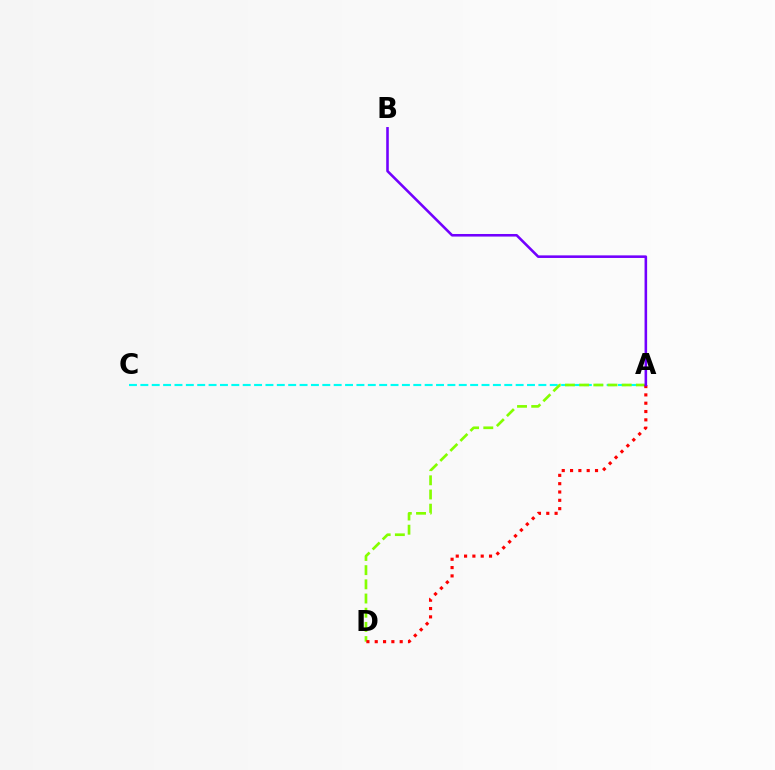{('A', 'C'): [{'color': '#00fff6', 'line_style': 'dashed', 'thickness': 1.54}], ('A', 'D'): [{'color': '#84ff00', 'line_style': 'dashed', 'thickness': 1.93}, {'color': '#ff0000', 'line_style': 'dotted', 'thickness': 2.26}], ('A', 'B'): [{'color': '#7200ff', 'line_style': 'solid', 'thickness': 1.86}]}